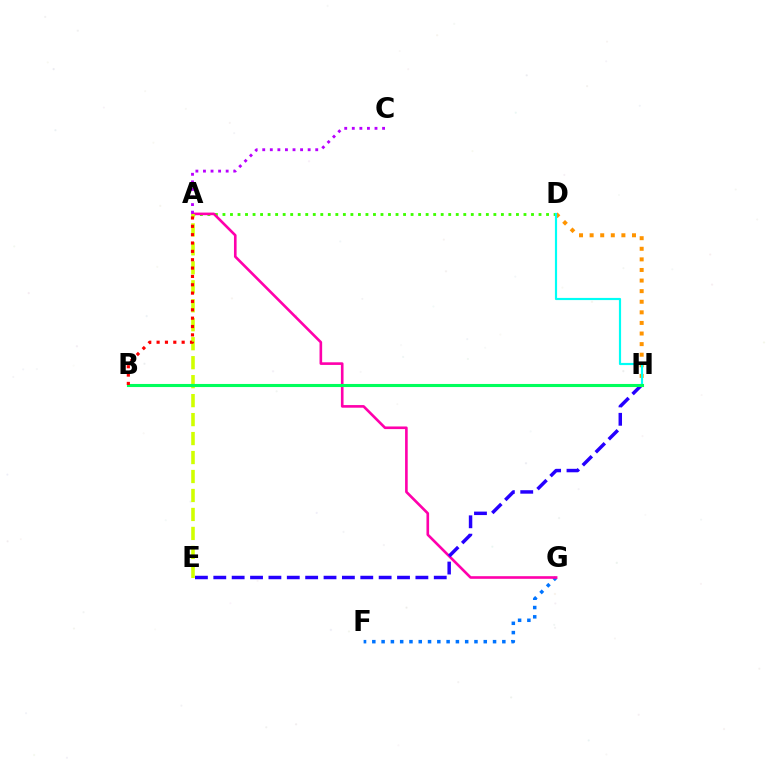{('D', 'H'): [{'color': '#ff9400', 'line_style': 'dotted', 'thickness': 2.88}, {'color': '#00fff6', 'line_style': 'solid', 'thickness': 1.56}], ('F', 'G'): [{'color': '#0074ff', 'line_style': 'dotted', 'thickness': 2.52}], ('A', 'D'): [{'color': '#3dff00', 'line_style': 'dotted', 'thickness': 2.04}], ('A', 'G'): [{'color': '#ff00ac', 'line_style': 'solid', 'thickness': 1.89}], ('A', 'E'): [{'color': '#d1ff00', 'line_style': 'dashed', 'thickness': 2.58}], ('E', 'H'): [{'color': '#2500ff', 'line_style': 'dashed', 'thickness': 2.5}], ('A', 'C'): [{'color': '#b900ff', 'line_style': 'dotted', 'thickness': 2.06}], ('B', 'H'): [{'color': '#00ff5c', 'line_style': 'solid', 'thickness': 2.22}], ('A', 'B'): [{'color': '#ff0000', 'line_style': 'dotted', 'thickness': 2.27}]}